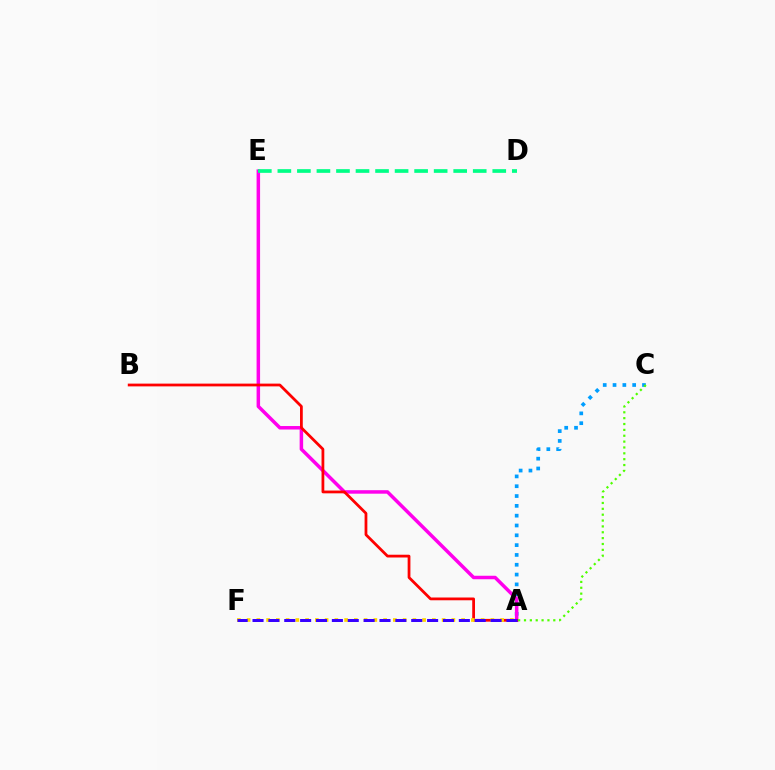{('A', 'C'): [{'color': '#009eff', 'line_style': 'dotted', 'thickness': 2.67}, {'color': '#4fff00', 'line_style': 'dotted', 'thickness': 1.59}], ('A', 'E'): [{'color': '#ff00ed', 'line_style': 'solid', 'thickness': 2.52}], ('A', 'B'): [{'color': '#ff0000', 'line_style': 'solid', 'thickness': 1.99}], ('A', 'F'): [{'color': '#ffd500', 'line_style': 'dotted', 'thickness': 2.65}, {'color': '#3700ff', 'line_style': 'dashed', 'thickness': 2.16}], ('D', 'E'): [{'color': '#00ff86', 'line_style': 'dashed', 'thickness': 2.65}]}